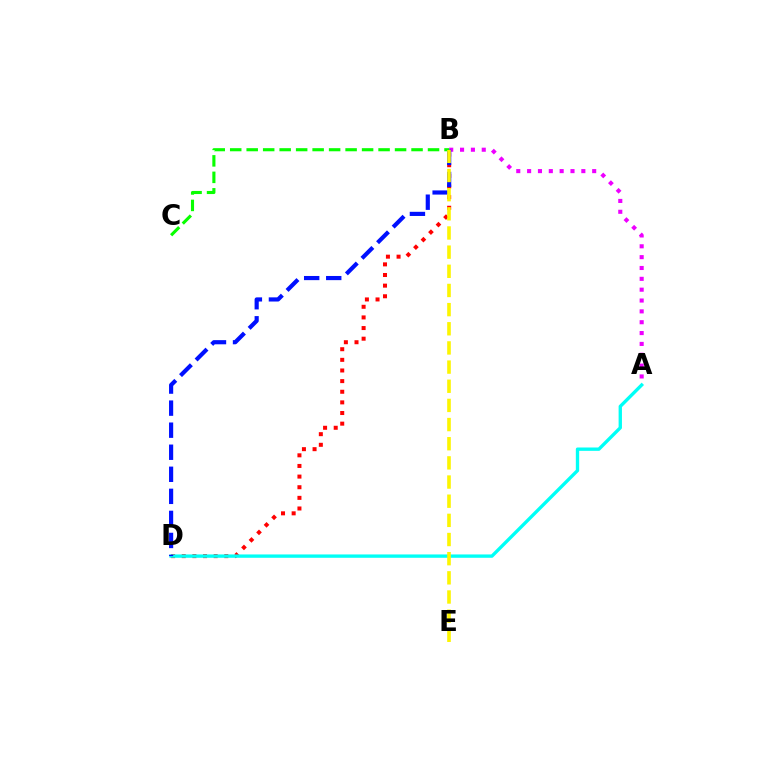{('A', 'B'): [{'color': '#ee00ff', 'line_style': 'dotted', 'thickness': 2.95}], ('B', 'D'): [{'color': '#ff0000', 'line_style': 'dotted', 'thickness': 2.89}, {'color': '#0010ff', 'line_style': 'dashed', 'thickness': 3.0}], ('A', 'D'): [{'color': '#00fff6', 'line_style': 'solid', 'thickness': 2.41}], ('B', 'C'): [{'color': '#08ff00', 'line_style': 'dashed', 'thickness': 2.24}], ('B', 'E'): [{'color': '#fcf500', 'line_style': 'dashed', 'thickness': 2.6}]}